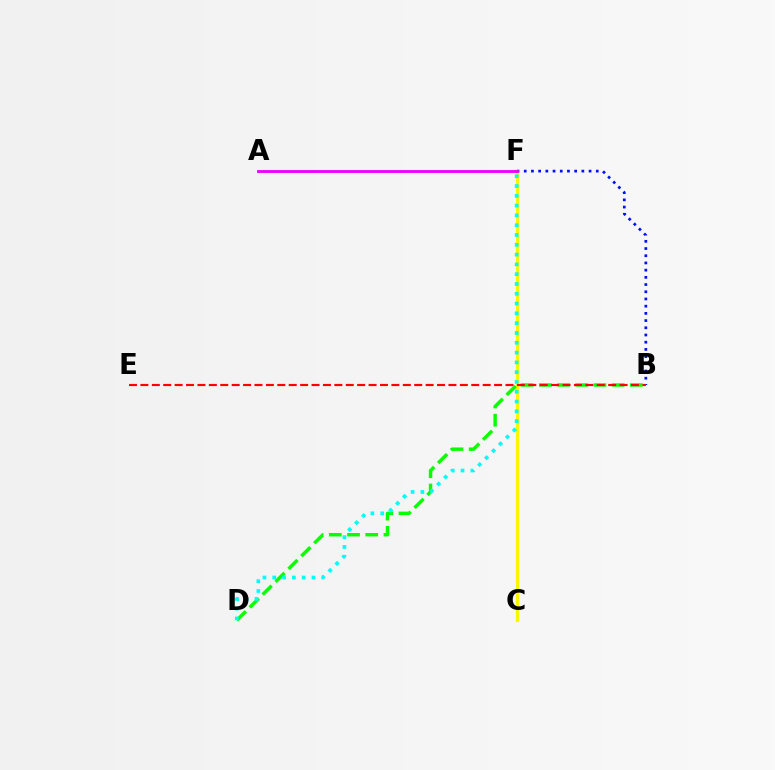{('C', 'F'): [{'color': '#fcf500', 'line_style': 'solid', 'thickness': 2.22}], ('B', 'F'): [{'color': '#0010ff', 'line_style': 'dotted', 'thickness': 1.96}], ('B', 'D'): [{'color': '#08ff00', 'line_style': 'dashed', 'thickness': 2.47}], ('B', 'E'): [{'color': '#ff0000', 'line_style': 'dashed', 'thickness': 1.55}], ('D', 'F'): [{'color': '#00fff6', 'line_style': 'dotted', 'thickness': 2.66}], ('A', 'F'): [{'color': '#ee00ff', 'line_style': 'solid', 'thickness': 2.05}]}